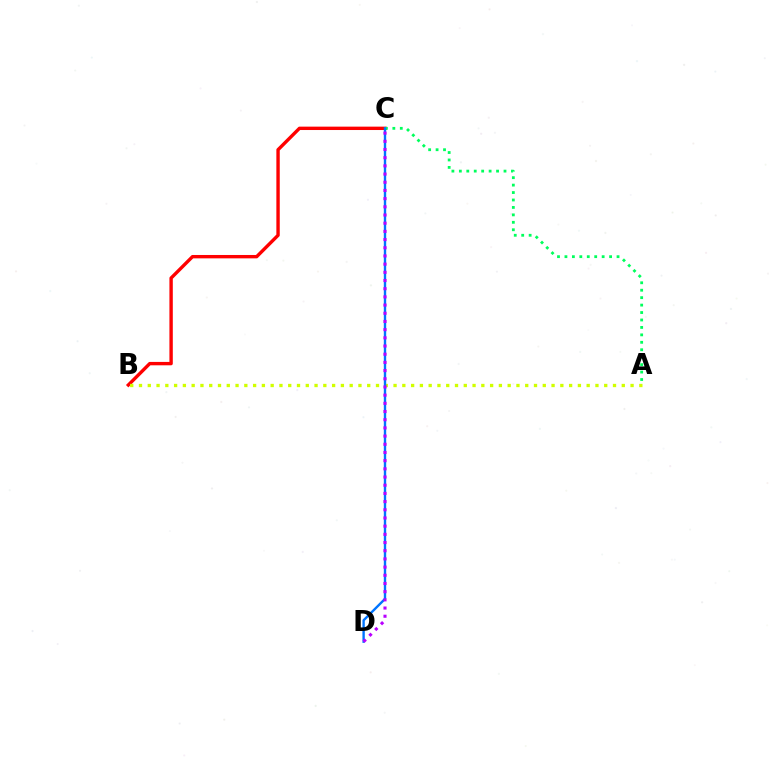{('B', 'C'): [{'color': '#ff0000', 'line_style': 'solid', 'thickness': 2.44}], ('A', 'B'): [{'color': '#d1ff00', 'line_style': 'dotted', 'thickness': 2.38}], ('A', 'C'): [{'color': '#00ff5c', 'line_style': 'dotted', 'thickness': 2.02}], ('C', 'D'): [{'color': '#0074ff', 'line_style': 'solid', 'thickness': 1.71}, {'color': '#b900ff', 'line_style': 'dotted', 'thickness': 2.22}]}